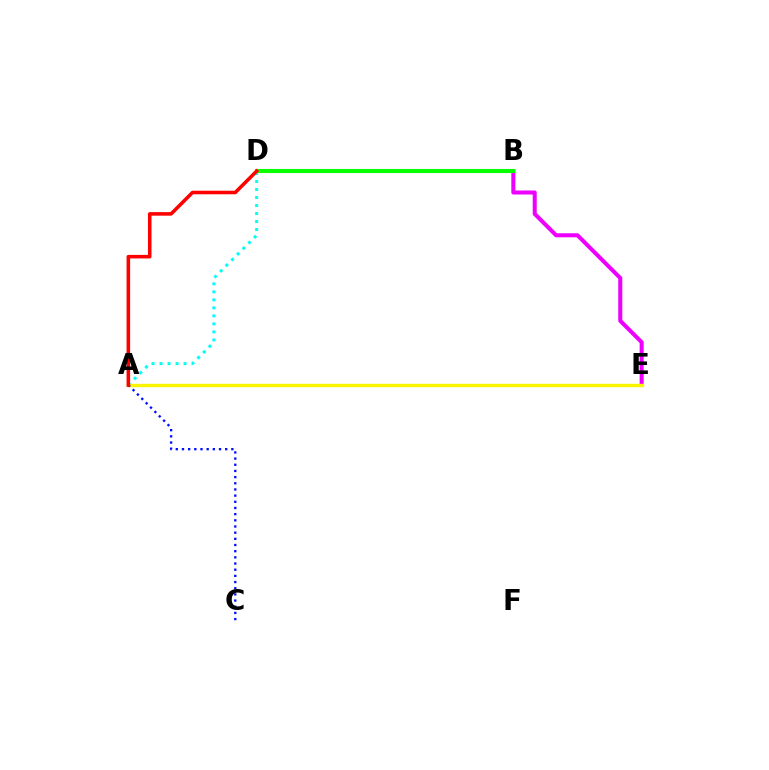{('A', 'D'): [{'color': '#00fff6', 'line_style': 'dotted', 'thickness': 2.18}, {'color': '#ff0000', 'line_style': 'solid', 'thickness': 2.56}], ('B', 'E'): [{'color': '#ee00ff', 'line_style': 'solid', 'thickness': 2.91}], ('A', 'E'): [{'color': '#fcf500', 'line_style': 'solid', 'thickness': 2.43}], ('B', 'D'): [{'color': '#08ff00', 'line_style': 'solid', 'thickness': 2.93}], ('A', 'C'): [{'color': '#0010ff', 'line_style': 'dotted', 'thickness': 1.68}]}